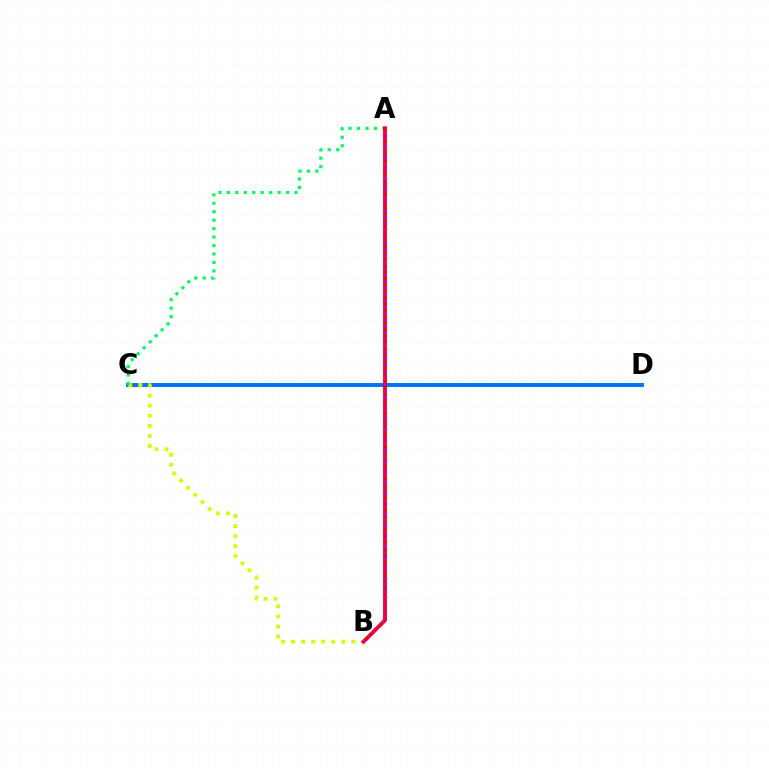{('C', 'D'): [{'color': '#0074ff', 'line_style': 'solid', 'thickness': 2.83}], ('B', 'C'): [{'color': '#d1ff00', 'line_style': 'dotted', 'thickness': 2.73}], ('A', 'C'): [{'color': '#00ff5c', 'line_style': 'dotted', 'thickness': 2.3}], ('A', 'B'): [{'color': '#ff0000', 'line_style': 'solid', 'thickness': 2.77}, {'color': '#b900ff', 'line_style': 'dotted', 'thickness': 1.75}]}